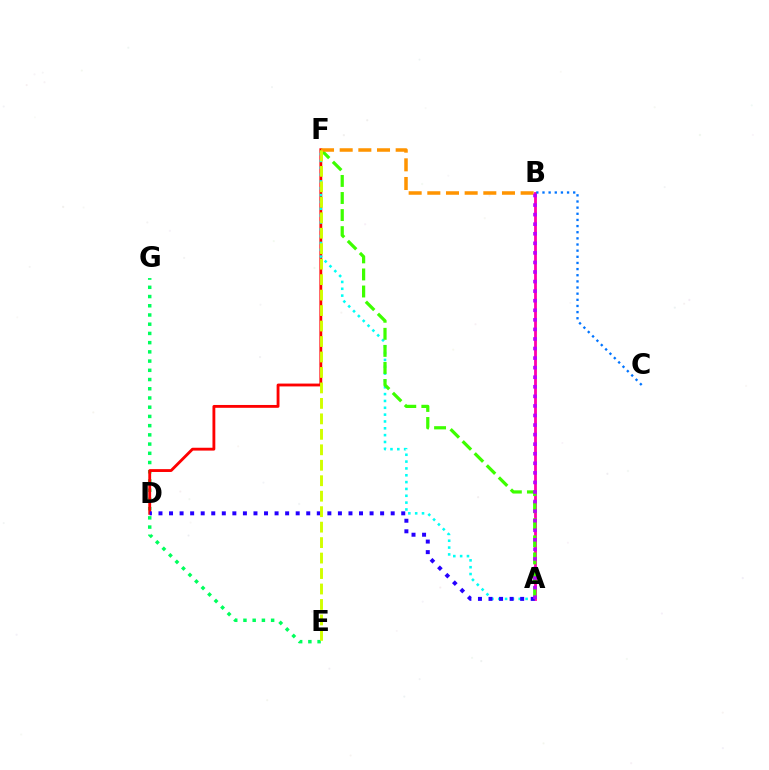{('E', 'G'): [{'color': '#00ff5c', 'line_style': 'dotted', 'thickness': 2.51}], ('A', 'B'): [{'color': '#ff00ac', 'line_style': 'solid', 'thickness': 2.02}, {'color': '#b900ff', 'line_style': 'dotted', 'thickness': 2.6}], ('D', 'F'): [{'color': '#ff0000', 'line_style': 'solid', 'thickness': 2.05}], ('A', 'F'): [{'color': '#00fff6', 'line_style': 'dotted', 'thickness': 1.86}, {'color': '#3dff00', 'line_style': 'dashed', 'thickness': 2.32}], ('B', 'C'): [{'color': '#0074ff', 'line_style': 'dotted', 'thickness': 1.67}], ('B', 'F'): [{'color': '#ff9400', 'line_style': 'dashed', 'thickness': 2.54}], ('A', 'D'): [{'color': '#2500ff', 'line_style': 'dotted', 'thickness': 2.87}], ('E', 'F'): [{'color': '#d1ff00', 'line_style': 'dashed', 'thickness': 2.1}]}